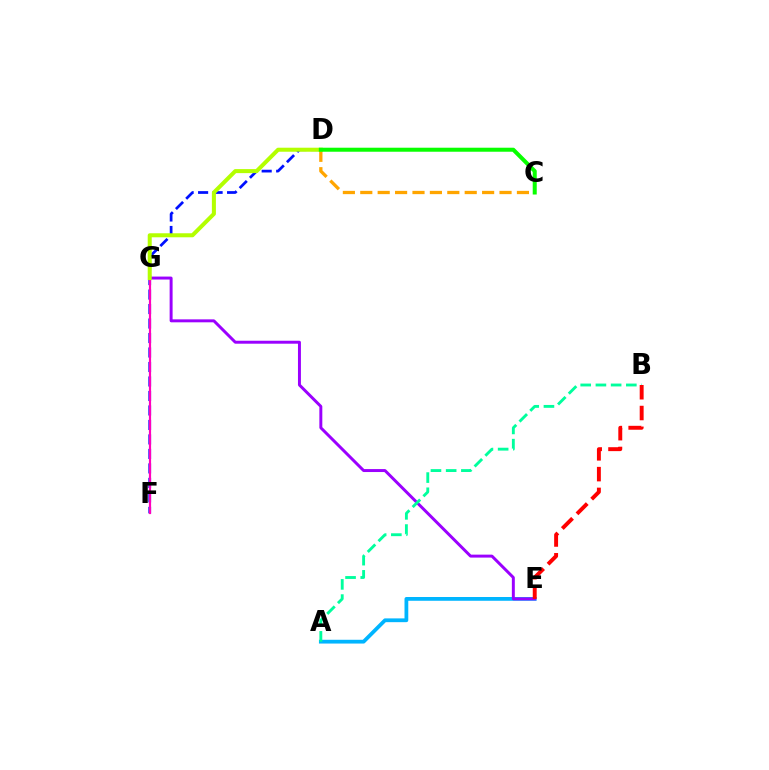{('D', 'F'): [{'color': '#0010ff', 'line_style': 'dashed', 'thickness': 1.97}], ('F', 'G'): [{'color': '#ff00bd', 'line_style': 'solid', 'thickness': 1.57}], ('C', 'D'): [{'color': '#ffa500', 'line_style': 'dashed', 'thickness': 2.36}, {'color': '#08ff00', 'line_style': 'solid', 'thickness': 2.89}], ('A', 'E'): [{'color': '#00b5ff', 'line_style': 'solid', 'thickness': 2.72}], ('E', 'G'): [{'color': '#9b00ff', 'line_style': 'solid', 'thickness': 2.13}], ('D', 'G'): [{'color': '#b3ff00', 'line_style': 'solid', 'thickness': 2.9}], ('A', 'B'): [{'color': '#00ff9d', 'line_style': 'dashed', 'thickness': 2.07}], ('B', 'E'): [{'color': '#ff0000', 'line_style': 'dashed', 'thickness': 2.82}]}